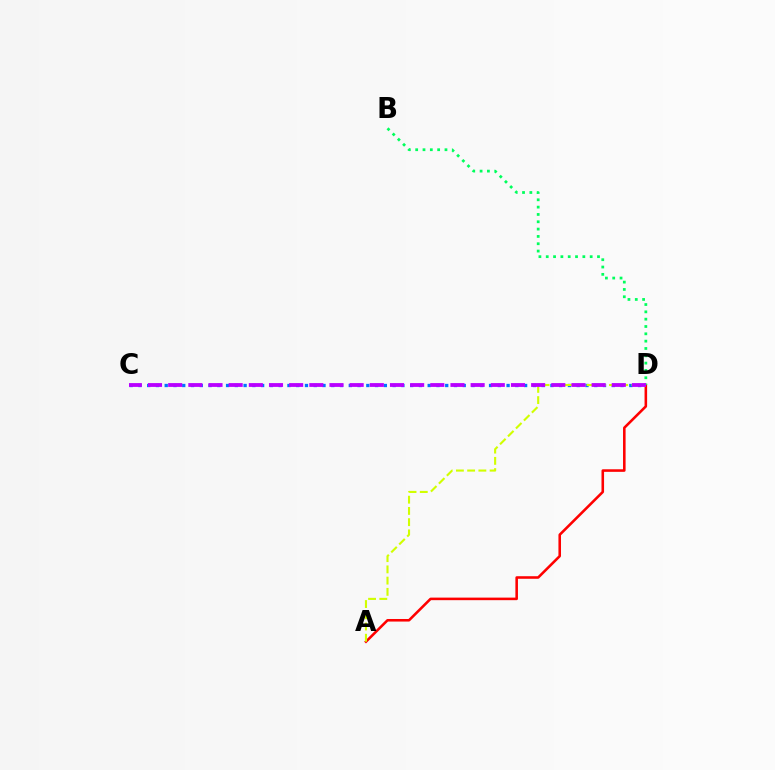{('A', 'D'): [{'color': '#ff0000', 'line_style': 'solid', 'thickness': 1.85}, {'color': '#d1ff00', 'line_style': 'dashed', 'thickness': 1.53}], ('B', 'D'): [{'color': '#00ff5c', 'line_style': 'dotted', 'thickness': 1.99}], ('C', 'D'): [{'color': '#0074ff', 'line_style': 'dotted', 'thickness': 2.38}, {'color': '#b900ff', 'line_style': 'dashed', 'thickness': 2.74}]}